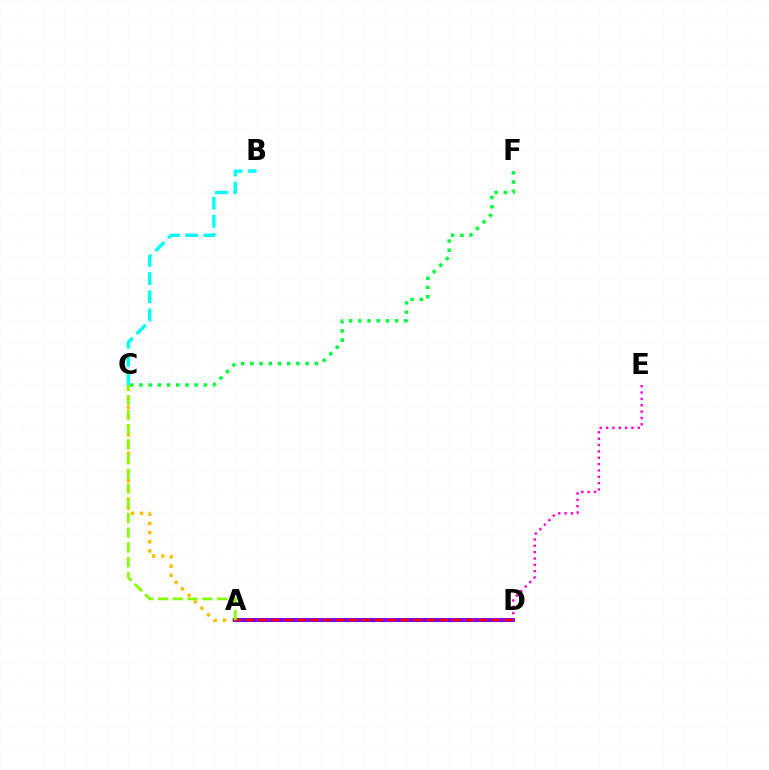{('C', 'F'): [{'color': '#00ff39', 'line_style': 'dotted', 'thickness': 2.5}], ('A', 'C'): [{'color': '#ffbd00', 'line_style': 'dotted', 'thickness': 2.49}, {'color': '#84ff00', 'line_style': 'dashed', 'thickness': 2.0}], ('A', 'D'): [{'color': '#004bff', 'line_style': 'dotted', 'thickness': 2.32}, {'color': '#7200ff', 'line_style': 'solid', 'thickness': 2.81}, {'color': '#ff0000', 'line_style': 'dashed', 'thickness': 1.76}], ('A', 'E'): [{'color': '#ff00cf', 'line_style': 'dotted', 'thickness': 1.73}], ('B', 'C'): [{'color': '#00fff6', 'line_style': 'dashed', 'thickness': 2.47}]}